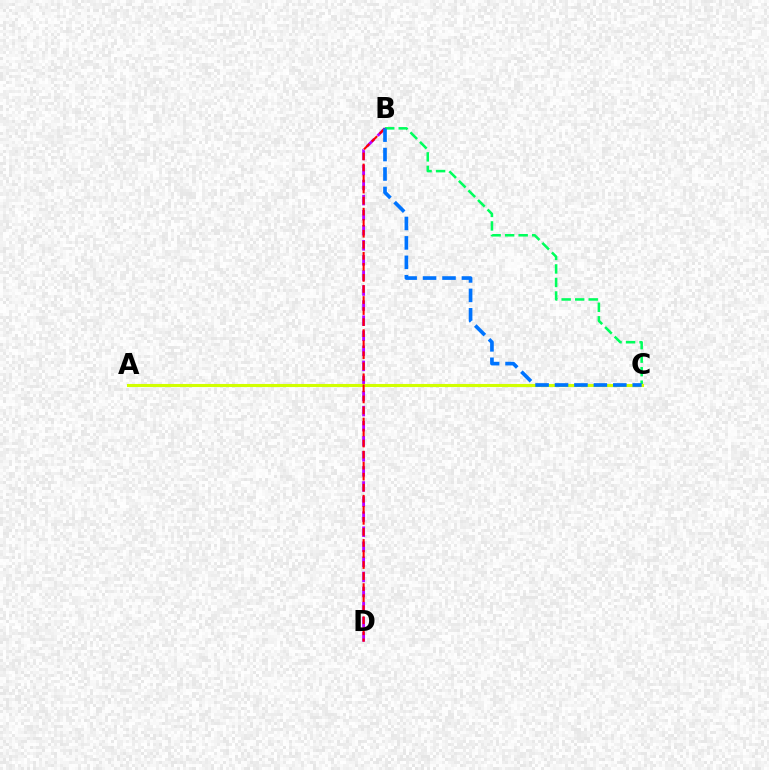{('B', 'D'): [{'color': '#b900ff', 'line_style': 'dashed', 'thickness': 2.05}, {'color': '#ff0000', 'line_style': 'dashed', 'thickness': 1.5}], ('B', 'C'): [{'color': '#00ff5c', 'line_style': 'dashed', 'thickness': 1.84}, {'color': '#0074ff', 'line_style': 'dashed', 'thickness': 2.64}], ('A', 'C'): [{'color': '#d1ff00', 'line_style': 'solid', 'thickness': 2.22}]}